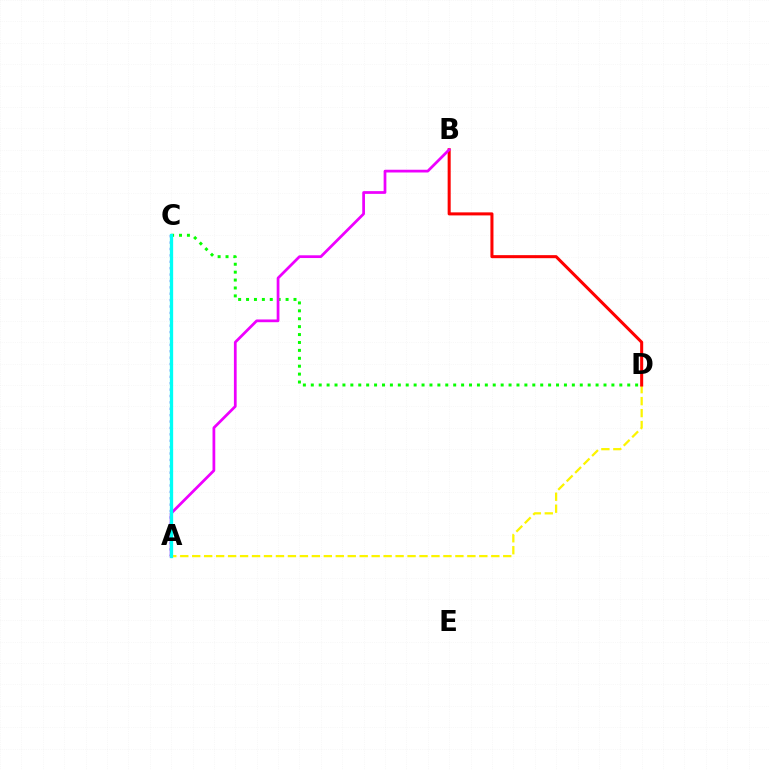{('C', 'D'): [{'color': '#08ff00', 'line_style': 'dotted', 'thickness': 2.15}], ('A', 'D'): [{'color': '#fcf500', 'line_style': 'dashed', 'thickness': 1.63}], ('B', 'D'): [{'color': '#ff0000', 'line_style': 'solid', 'thickness': 2.19}], ('A', 'B'): [{'color': '#ee00ff', 'line_style': 'solid', 'thickness': 1.98}], ('A', 'C'): [{'color': '#0010ff', 'line_style': 'dotted', 'thickness': 1.74}, {'color': '#00fff6', 'line_style': 'solid', 'thickness': 2.38}]}